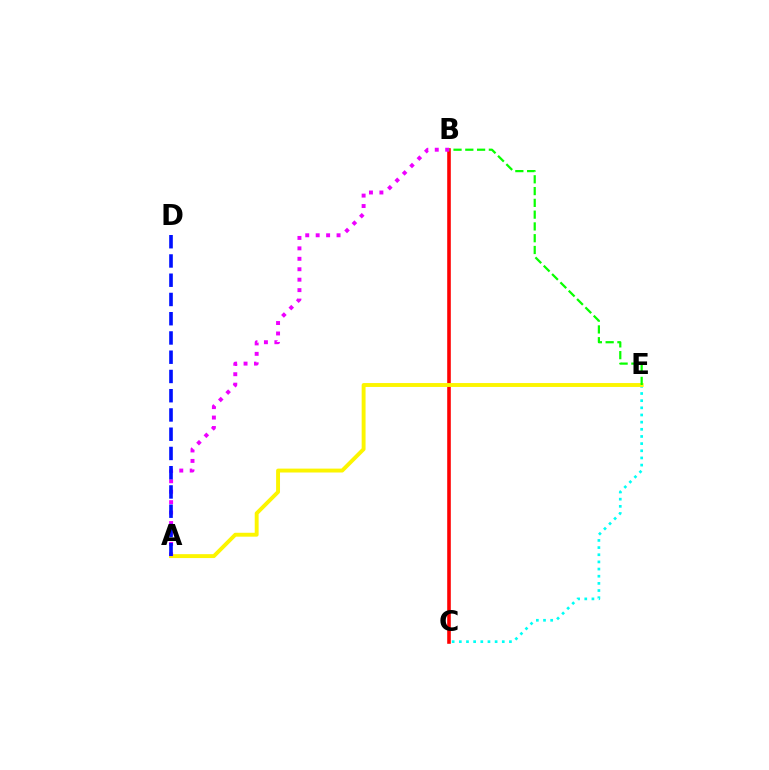{('C', 'E'): [{'color': '#00fff6', 'line_style': 'dotted', 'thickness': 1.94}], ('B', 'C'): [{'color': '#ff0000', 'line_style': 'solid', 'thickness': 2.59}], ('A', 'E'): [{'color': '#fcf500', 'line_style': 'solid', 'thickness': 2.81}], ('B', 'E'): [{'color': '#08ff00', 'line_style': 'dashed', 'thickness': 1.6}], ('A', 'B'): [{'color': '#ee00ff', 'line_style': 'dotted', 'thickness': 2.84}], ('A', 'D'): [{'color': '#0010ff', 'line_style': 'dashed', 'thickness': 2.61}]}